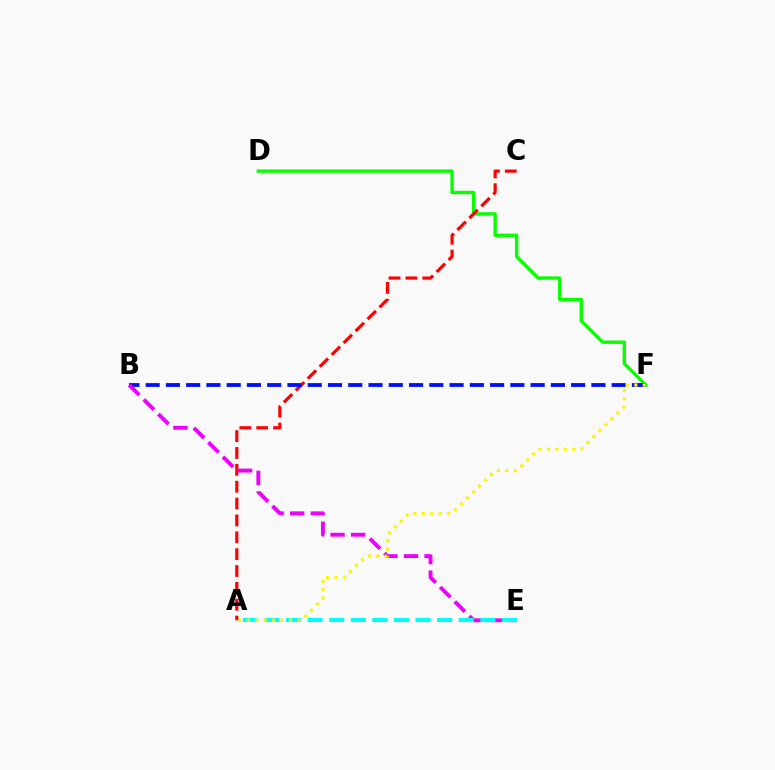{('D', 'F'): [{'color': '#08ff00', 'line_style': 'solid', 'thickness': 2.43}], ('A', 'C'): [{'color': '#ff0000', 'line_style': 'dashed', 'thickness': 2.29}], ('B', 'F'): [{'color': '#0010ff', 'line_style': 'dashed', 'thickness': 2.75}], ('B', 'E'): [{'color': '#ee00ff', 'line_style': 'dashed', 'thickness': 2.79}], ('A', 'E'): [{'color': '#00fff6', 'line_style': 'dashed', 'thickness': 2.93}], ('A', 'F'): [{'color': '#fcf500', 'line_style': 'dotted', 'thickness': 2.29}]}